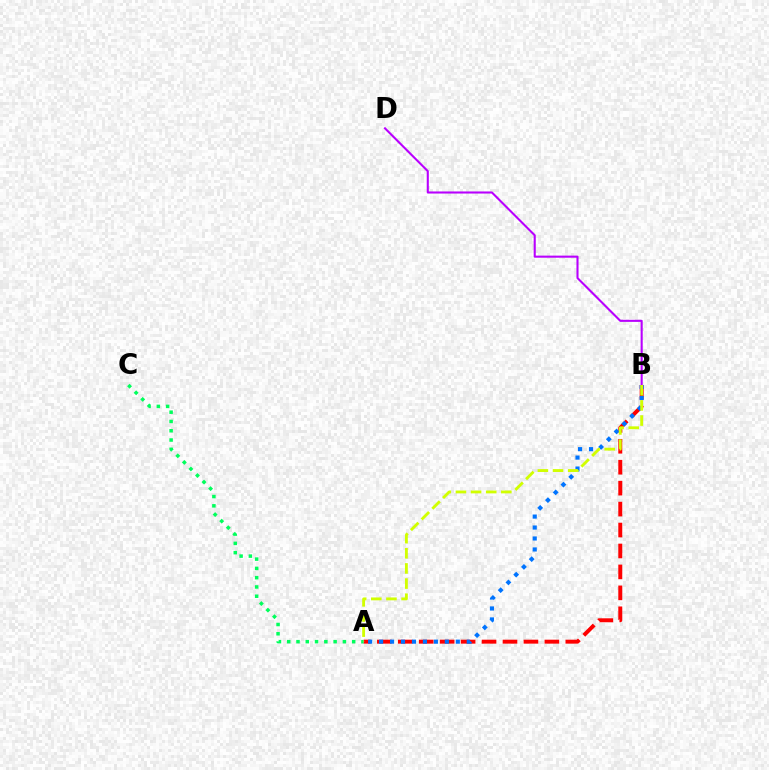{('A', 'B'): [{'color': '#ff0000', 'line_style': 'dashed', 'thickness': 2.84}, {'color': '#0074ff', 'line_style': 'dotted', 'thickness': 2.98}, {'color': '#d1ff00', 'line_style': 'dashed', 'thickness': 2.06}], ('A', 'C'): [{'color': '#00ff5c', 'line_style': 'dotted', 'thickness': 2.52}], ('B', 'D'): [{'color': '#b900ff', 'line_style': 'solid', 'thickness': 1.5}]}